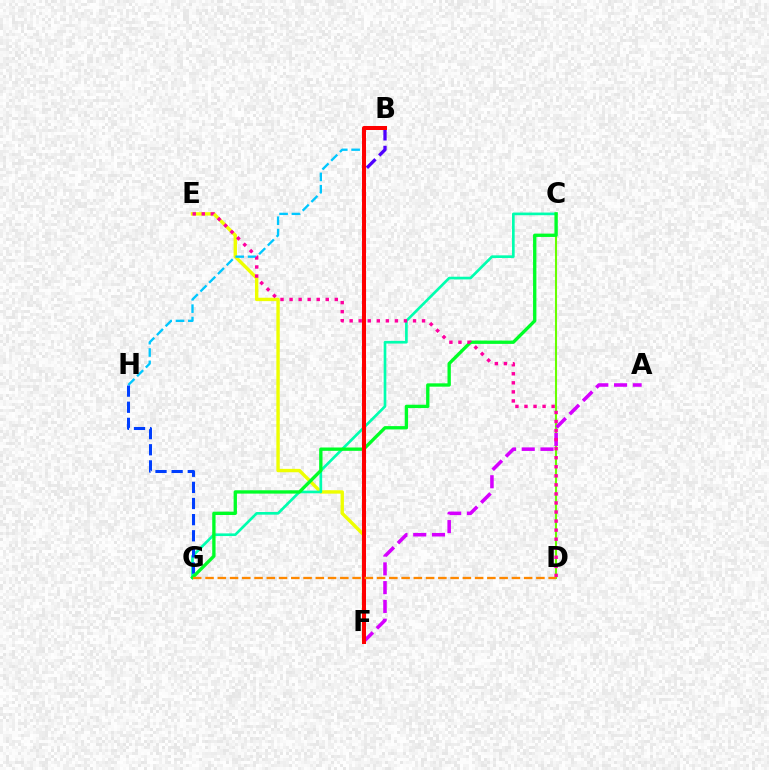{('B', 'F'): [{'color': '#4f00ff', 'line_style': 'dashed', 'thickness': 2.37}, {'color': '#ff0000', 'line_style': 'solid', 'thickness': 2.89}], ('E', 'F'): [{'color': '#eeff00', 'line_style': 'solid', 'thickness': 2.44}], ('C', 'G'): [{'color': '#00ffaf', 'line_style': 'solid', 'thickness': 1.92}, {'color': '#00ff27', 'line_style': 'solid', 'thickness': 2.4}], ('B', 'H'): [{'color': '#00c7ff', 'line_style': 'dashed', 'thickness': 1.68}], ('G', 'H'): [{'color': '#003fff', 'line_style': 'dashed', 'thickness': 2.19}], ('C', 'D'): [{'color': '#66ff00', 'line_style': 'solid', 'thickness': 1.5}], ('A', 'F'): [{'color': '#d600ff', 'line_style': 'dashed', 'thickness': 2.55}], ('D', 'E'): [{'color': '#ff00a0', 'line_style': 'dotted', 'thickness': 2.46}], ('D', 'G'): [{'color': '#ff8800', 'line_style': 'dashed', 'thickness': 1.66}]}